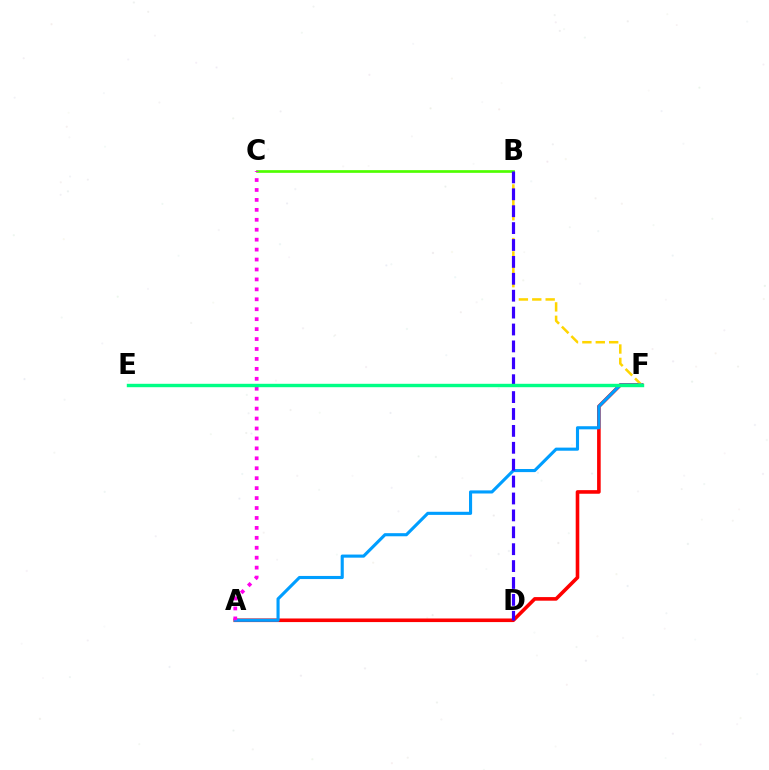{('A', 'F'): [{'color': '#ff0000', 'line_style': 'solid', 'thickness': 2.59}, {'color': '#009eff', 'line_style': 'solid', 'thickness': 2.24}], ('B', 'F'): [{'color': '#ffd500', 'line_style': 'dashed', 'thickness': 1.82}], ('B', 'C'): [{'color': '#4fff00', 'line_style': 'solid', 'thickness': 1.93}], ('B', 'D'): [{'color': '#3700ff', 'line_style': 'dashed', 'thickness': 2.3}], ('A', 'C'): [{'color': '#ff00ed', 'line_style': 'dotted', 'thickness': 2.7}], ('E', 'F'): [{'color': '#00ff86', 'line_style': 'solid', 'thickness': 2.45}]}